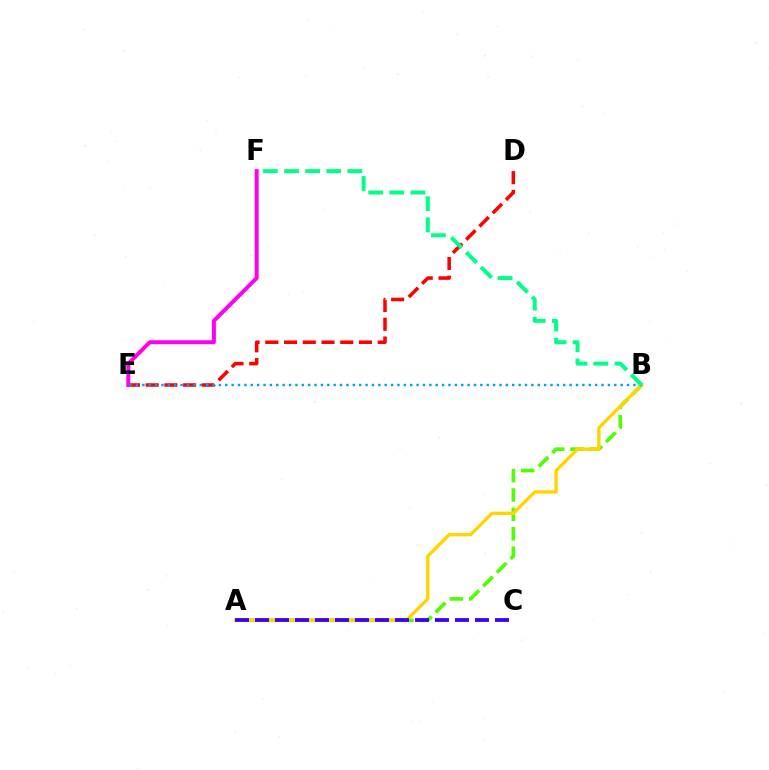{('D', 'E'): [{'color': '#ff0000', 'line_style': 'dashed', 'thickness': 2.55}], ('A', 'B'): [{'color': '#4fff00', 'line_style': 'dashed', 'thickness': 2.64}, {'color': '#ffd500', 'line_style': 'solid', 'thickness': 2.41}], ('E', 'F'): [{'color': '#ff00ed', 'line_style': 'solid', 'thickness': 2.86}], ('A', 'C'): [{'color': '#3700ff', 'line_style': 'dashed', 'thickness': 2.72}], ('B', 'E'): [{'color': '#009eff', 'line_style': 'dotted', 'thickness': 1.73}], ('B', 'F'): [{'color': '#00ff86', 'line_style': 'dashed', 'thickness': 2.87}]}